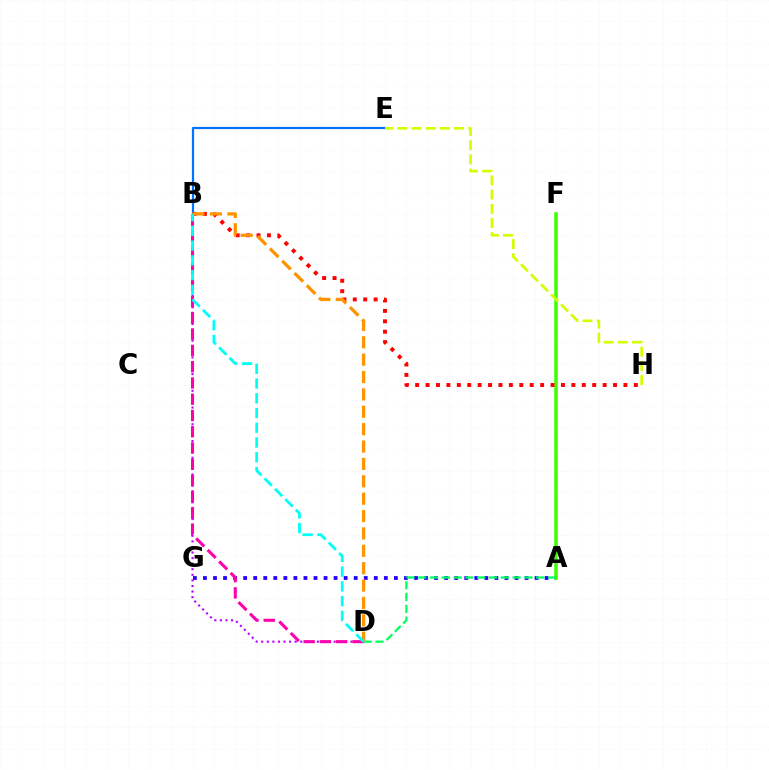{('B', 'E'): [{'color': '#0074ff', 'line_style': 'solid', 'thickness': 1.6}], ('A', 'G'): [{'color': '#2500ff', 'line_style': 'dotted', 'thickness': 2.73}], ('A', 'F'): [{'color': '#3dff00', 'line_style': 'solid', 'thickness': 2.52}], ('B', 'D'): [{'color': '#b900ff', 'line_style': 'dotted', 'thickness': 1.51}, {'color': '#ff00ac', 'line_style': 'dashed', 'thickness': 2.21}, {'color': '#ff9400', 'line_style': 'dashed', 'thickness': 2.36}, {'color': '#00fff6', 'line_style': 'dashed', 'thickness': 2.0}], ('A', 'D'): [{'color': '#00ff5c', 'line_style': 'dashed', 'thickness': 1.6}], ('B', 'H'): [{'color': '#ff0000', 'line_style': 'dotted', 'thickness': 2.83}], ('E', 'H'): [{'color': '#d1ff00', 'line_style': 'dashed', 'thickness': 1.93}]}